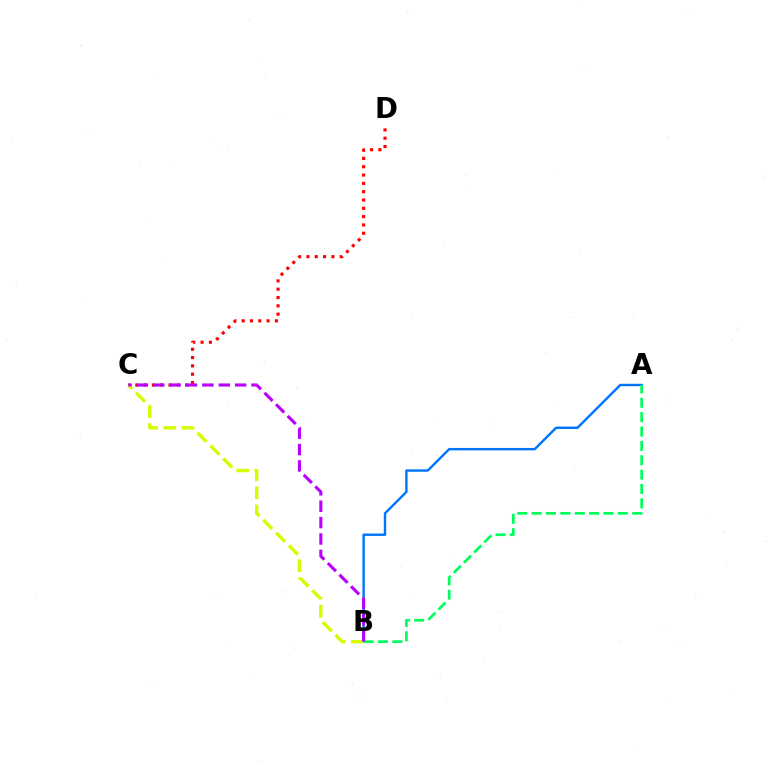{('C', 'D'): [{'color': '#ff0000', 'line_style': 'dotted', 'thickness': 2.26}], ('A', 'B'): [{'color': '#0074ff', 'line_style': 'solid', 'thickness': 1.74}, {'color': '#00ff5c', 'line_style': 'dashed', 'thickness': 1.95}], ('B', 'C'): [{'color': '#d1ff00', 'line_style': 'dashed', 'thickness': 2.46}, {'color': '#b900ff', 'line_style': 'dashed', 'thickness': 2.23}]}